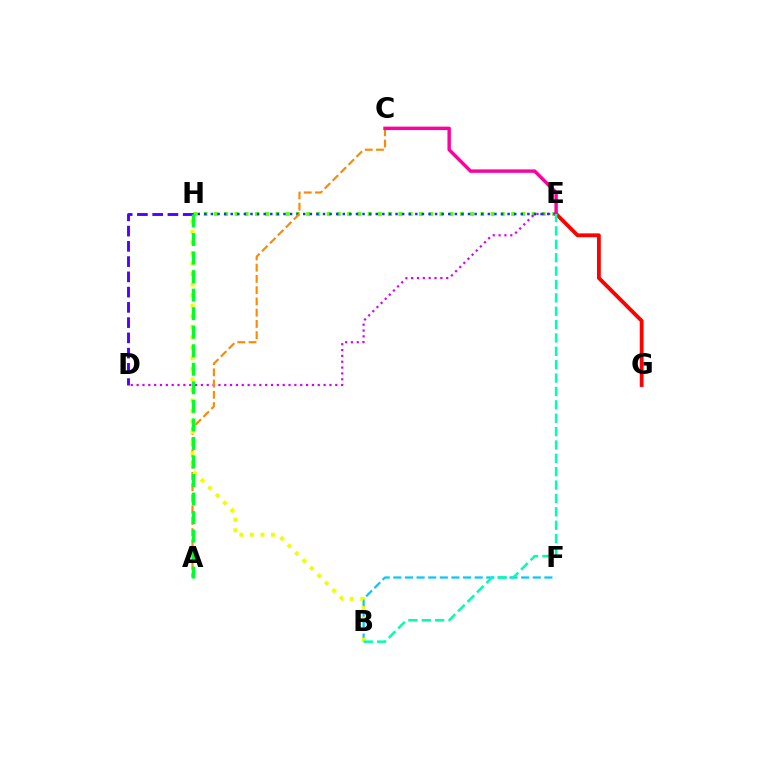{('E', 'H'): [{'color': '#66ff00', 'line_style': 'dotted', 'thickness': 2.78}, {'color': '#003fff', 'line_style': 'dotted', 'thickness': 1.79}], ('D', 'E'): [{'color': '#d600ff', 'line_style': 'dotted', 'thickness': 1.59}], ('E', 'G'): [{'color': '#ff0000', 'line_style': 'solid', 'thickness': 2.74}], ('A', 'C'): [{'color': '#ff8800', 'line_style': 'dashed', 'thickness': 1.53}], ('C', 'E'): [{'color': '#ff00a0', 'line_style': 'solid', 'thickness': 2.47}], ('B', 'F'): [{'color': '#00c7ff', 'line_style': 'dashed', 'thickness': 1.58}], ('B', 'H'): [{'color': '#eeff00', 'line_style': 'dotted', 'thickness': 2.86}], ('D', 'H'): [{'color': '#4f00ff', 'line_style': 'dashed', 'thickness': 2.07}], ('A', 'H'): [{'color': '#00ff27', 'line_style': 'dashed', 'thickness': 2.52}], ('B', 'E'): [{'color': '#00ffaf', 'line_style': 'dashed', 'thickness': 1.82}]}